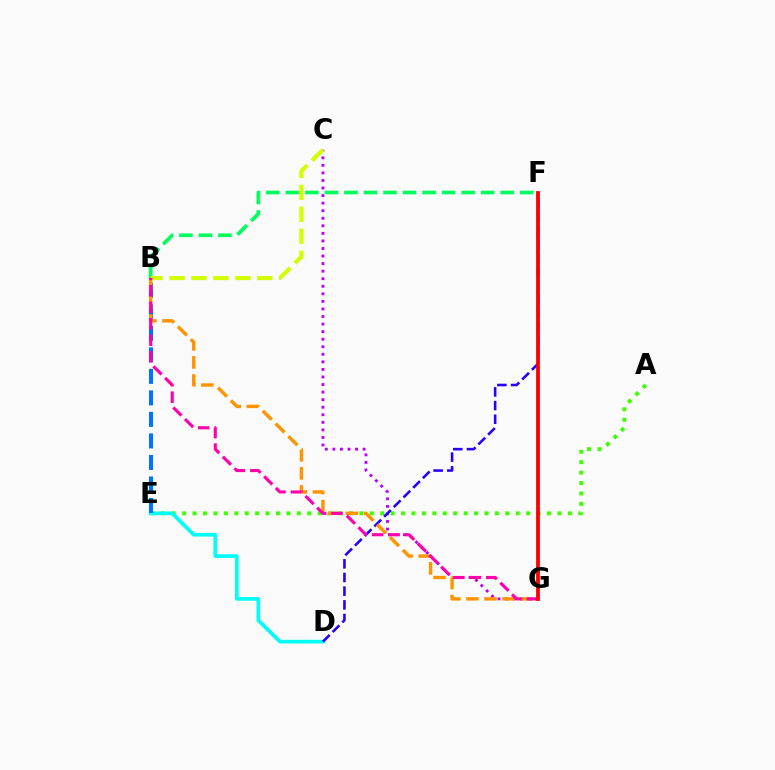{('A', 'E'): [{'color': '#3dff00', 'line_style': 'dotted', 'thickness': 2.83}], ('D', 'E'): [{'color': '#00fff6', 'line_style': 'solid', 'thickness': 2.66}], ('B', 'F'): [{'color': '#00ff5c', 'line_style': 'dashed', 'thickness': 2.65}], ('B', 'E'): [{'color': '#0074ff', 'line_style': 'dashed', 'thickness': 2.92}], ('C', 'G'): [{'color': '#b900ff', 'line_style': 'dotted', 'thickness': 2.05}], ('D', 'F'): [{'color': '#2500ff', 'line_style': 'dashed', 'thickness': 1.86}], ('B', 'C'): [{'color': '#d1ff00', 'line_style': 'dashed', 'thickness': 2.98}], ('B', 'G'): [{'color': '#ff9400', 'line_style': 'dashed', 'thickness': 2.46}, {'color': '#ff00ac', 'line_style': 'dashed', 'thickness': 2.24}], ('F', 'G'): [{'color': '#ff0000', 'line_style': 'solid', 'thickness': 2.73}]}